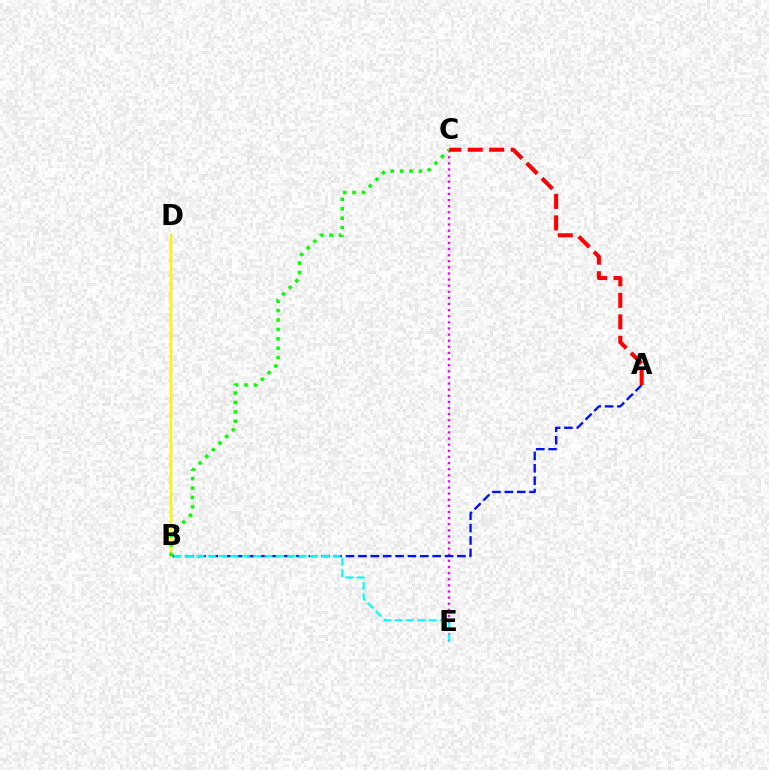{('C', 'E'): [{'color': '#ee00ff', 'line_style': 'dotted', 'thickness': 1.66}], ('A', 'B'): [{'color': '#0010ff', 'line_style': 'dashed', 'thickness': 1.68}], ('B', 'D'): [{'color': '#fcf500', 'line_style': 'solid', 'thickness': 1.76}], ('B', 'E'): [{'color': '#00fff6', 'line_style': 'dashed', 'thickness': 1.54}], ('B', 'C'): [{'color': '#08ff00', 'line_style': 'dotted', 'thickness': 2.55}], ('A', 'C'): [{'color': '#ff0000', 'line_style': 'dashed', 'thickness': 2.92}]}